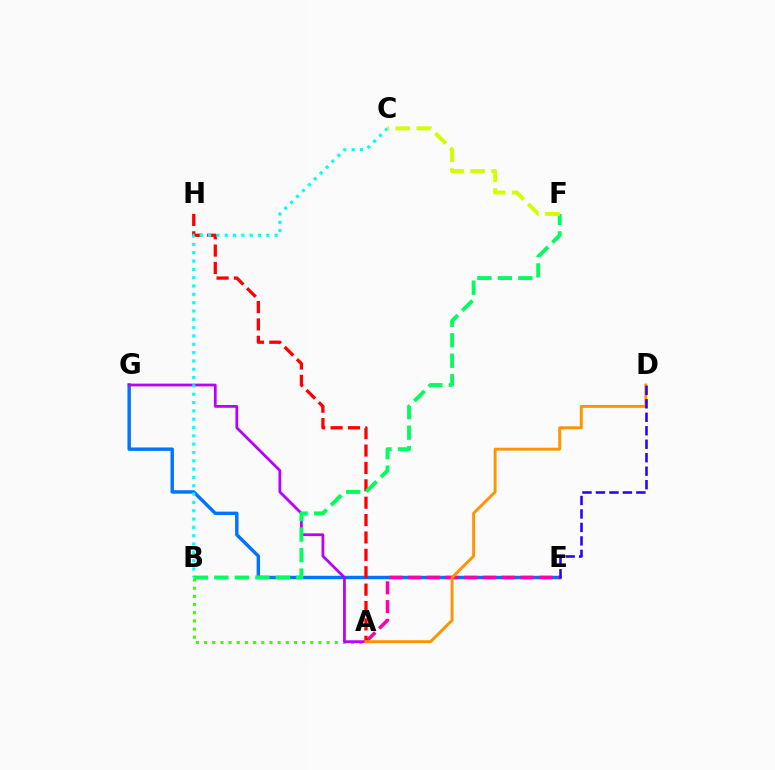{('A', 'B'): [{'color': '#3dff00', 'line_style': 'dotted', 'thickness': 2.22}], ('E', 'G'): [{'color': '#0074ff', 'line_style': 'solid', 'thickness': 2.47}], ('A', 'E'): [{'color': '#ff00ac', 'line_style': 'dashed', 'thickness': 2.55}], ('A', 'G'): [{'color': '#b900ff', 'line_style': 'solid', 'thickness': 1.99}], ('A', 'H'): [{'color': '#ff0000', 'line_style': 'dashed', 'thickness': 2.36}], ('B', 'C'): [{'color': '#00fff6', 'line_style': 'dotted', 'thickness': 2.26}], ('B', 'F'): [{'color': '#00ff5c', 'line_style': 'dashed', 'thickness': 2.78}], ('C', 'F'): [{'color': '#d1ff00', 'line_style': 'dashed', 'thickness': 2.85}], ('A', 'D'): [{'color': '#ff9400', 'line_style': 'solid', 'thickness': 2.1}], ('D', 'E'): [{'color': '#2500ff', 'line_style': 'dashed', 'thickness': 1.83}]}